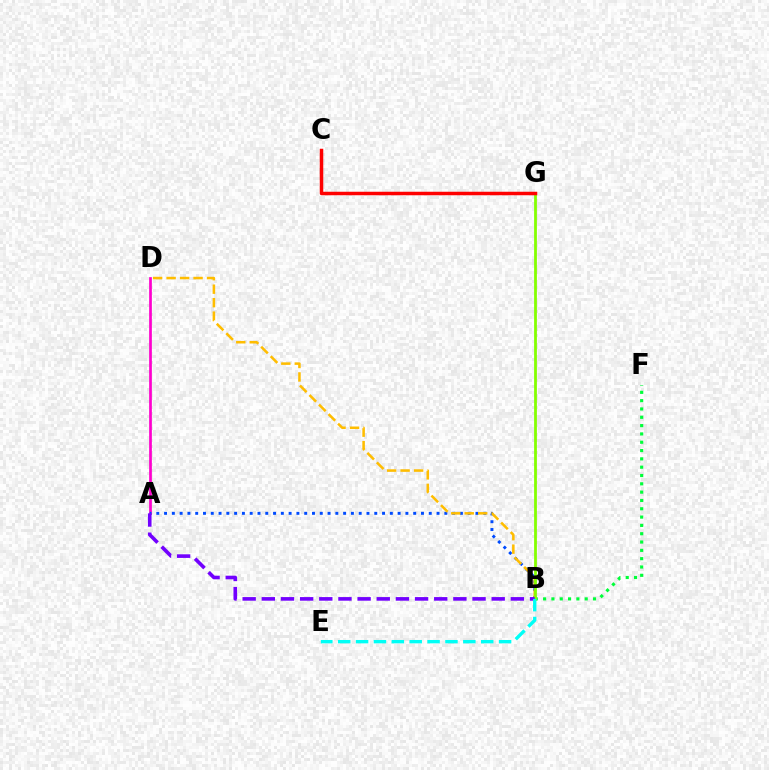{('A', 'D'): [{'color': '#ff00cf', 'line_style': 'solid', 'thickness': 1.95}], ('A', 'B'): [{'color': '#004bff', 'line_style': 'dotted', 'thickness': 2.12}, {'color': '#7200ff', 'line_style': 'dashed', 'thickness': 2.6}], ('B', 'D'): [{'color': '#ffbd00', 'line_style': 'dashed', 'thickness': 1.83}], ('B', 'F'): [{'color': '#00ff39', 'line_style': 'dotted', 'thickness': 2.26}], ('B', 'G'): [{'color': '#84ff00', 'line_style': 'solid', 'thickness': 2.0}], ('C', 'G'): [{'color': '#ff0000', 'line_style': 'solid', 'thickness': 2.52}], ('B', 'E'): [{'color': '#00fff6', 'line_style': 'dashed', 'thickness': 2.43}]}